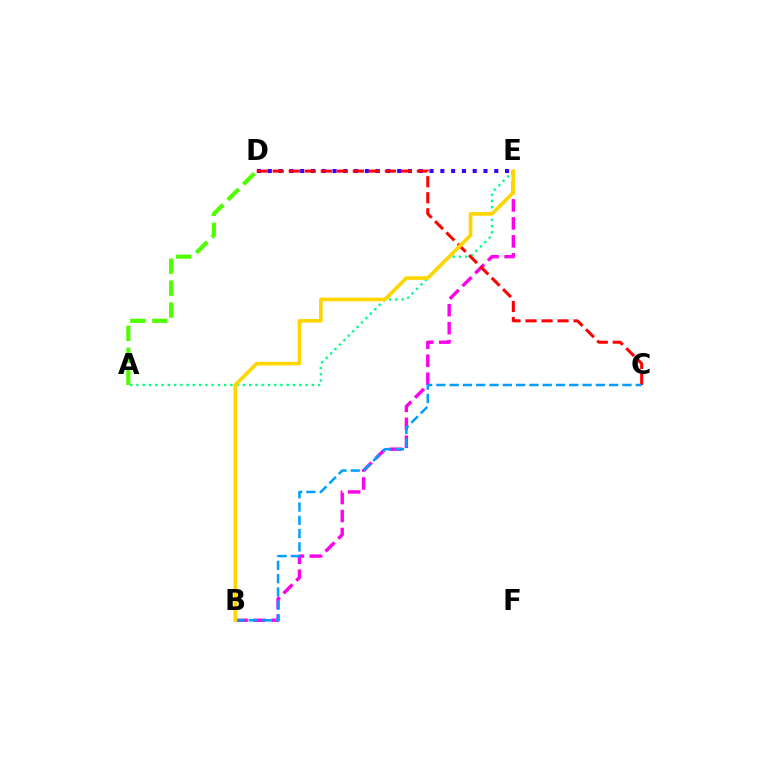{('D', 'E'): [{'color': '#3700ff', 'line_style': 'dotted', 'thickness': 2.93}], ('B', 'E'): [{'color': '#ff00ed', 'line_style': 'dashed', 'thickness': 2.44}, {'color': '#ffd500', 'line_style': 'solid', 'thickness': 2.62}], ('A', 'E'): [{'color': '#00ff86', 'line_style': 'dotted', 'thickness': 1.7}], ('C', 'D'): [{'color': '#ff0000', 'line_style': 'dashed', 'thickness': 2.18}], ('B', 'C'): [{'color': '#009eff', 'line_style': 'dashed', 'thickness': 1.81}], ('A', 'D'): [{'color': '#4fff00', 'line_style': 'dashed', 'thickness': 2.99}]}